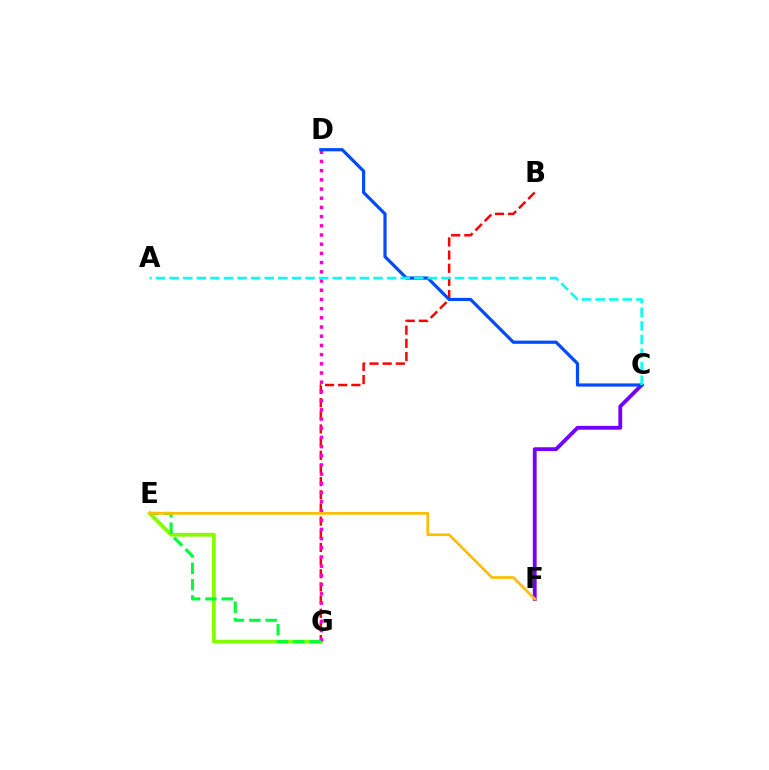{('B', 'G'): [{'color': '#ff0000', 'line_style': 'dashed', 'thickness': 1.79}], ('C', 'F'): [{'color': '#7200ff', 'line_style': 'solid', 'thickness': 2.75}], ('E', 'G'): [{'color': '#84ff00', 'line_style': 'solid', 'thickness': 2.74}, {'color': '#00ff39', 'line_style': 'dashed', 'thickness': 2.22}], ('D', 'G'): [{'color': '#ff00cf', 'line_style': 'dotted', 'thickness': 2.5}], ('E', 'F'): [{'color': '#ffbd00', 'line_style': 'solid', 'thickness': 1.93}], ('C', 'D'): [{'color': '#004bff', 'line_style': 'solid', 'thickness': 2.3}], ('A', 'C'): [{'color': '#00fff6', 'line_style': 'dashed', 'thickness': 1.85}]}